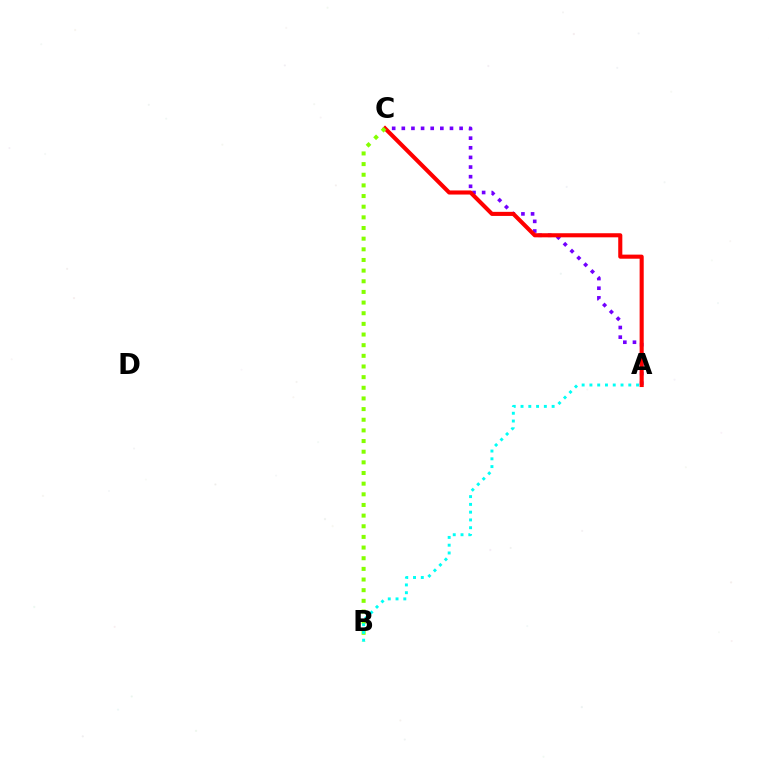{('A', 'C'): [{'color': '#7200ff', 'line_style': 'dotted', 'thickness': 2.62}, {'color': '#ff0000', 'line_style': 'solid', 'thickness': 2.94}], ('B', 'C'): [{'color': '#84ff00', 'line_style': 'dotted', 'thickness': 2.89}], ('A', 'B'): [{'color': '#00fff6', 'line_style': 'dotted', 'thickness': 2.11}]}